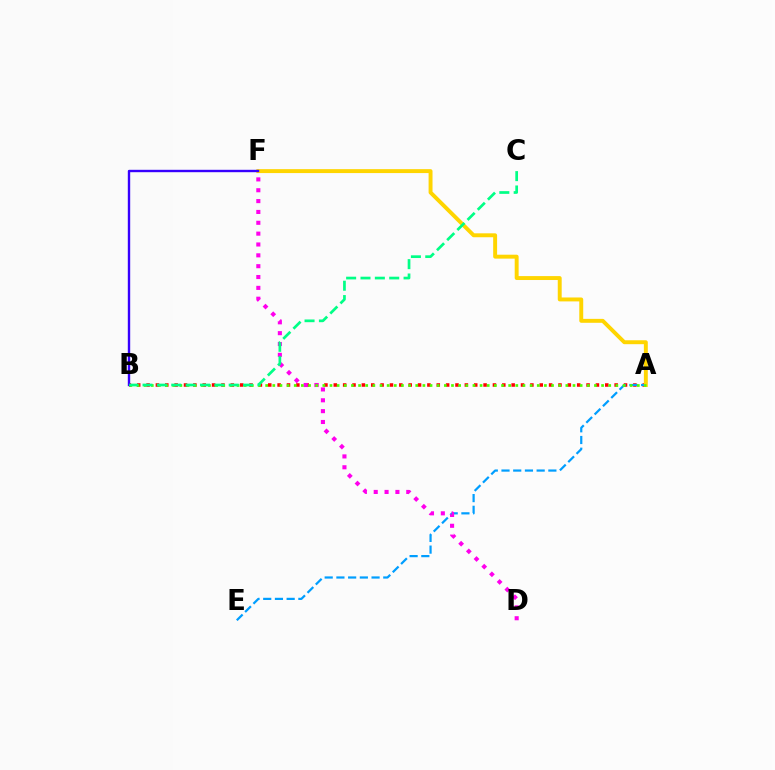{('A', 'B'): [{'color': '#ff0000', 'line_style': 'dotted', 'thickness': 2.54}, {'color': '#4fff00', 'line_style': 'dotted', 'thickness': 1.94}], ('A', 'E'): [{'color': '#009eff', 'line_style': 'dashed', 'thickness': 1.59}], ('A', 'F'): [{'color': '#ffd500', 'line_style': 'solid', 'thickness': 2.82}], ('D', 'F'): [{'color': '#ff00ed', 'line_style': 'dotted', 'thickness': 2.95}], ('B', 'F'): [{'color': '#3700ff', 'line_style': 'solid', 'thickness': 1.72}], ('B', 'C'): [{'color': '#00ff86', 'line_style': 'dashed', 'thickness': 1.95}]}